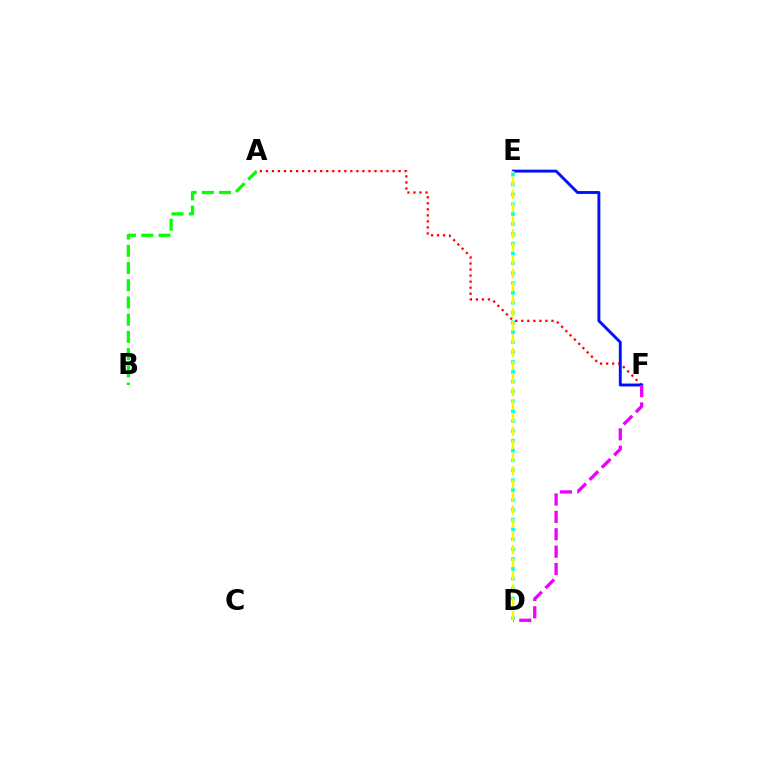{('A', 'B'): [{'color': '#08ff00', 'line_style': 'dashed', 'thickness': 2.34}], ('A', 'F'): [{'color': '#ff0000', 'line_style': 'dotted', 'thickness': 1.64}], ('E', 'F'): [{'color': '#0010ff', 'line_style': 'solid', 'thickness': 2.09}], ('D', 'E'): [{'color': '#00fff6', 'line_style': 'dotted', 'thickness': 2.68}, {'color': '#fcf500', 'line_style': 'dashed', 'thickness': 1.79}], ('D', 'F'): [{'color': '#ee00ff', 'line_style': 'dashed', 'thickness': 2.36}]}